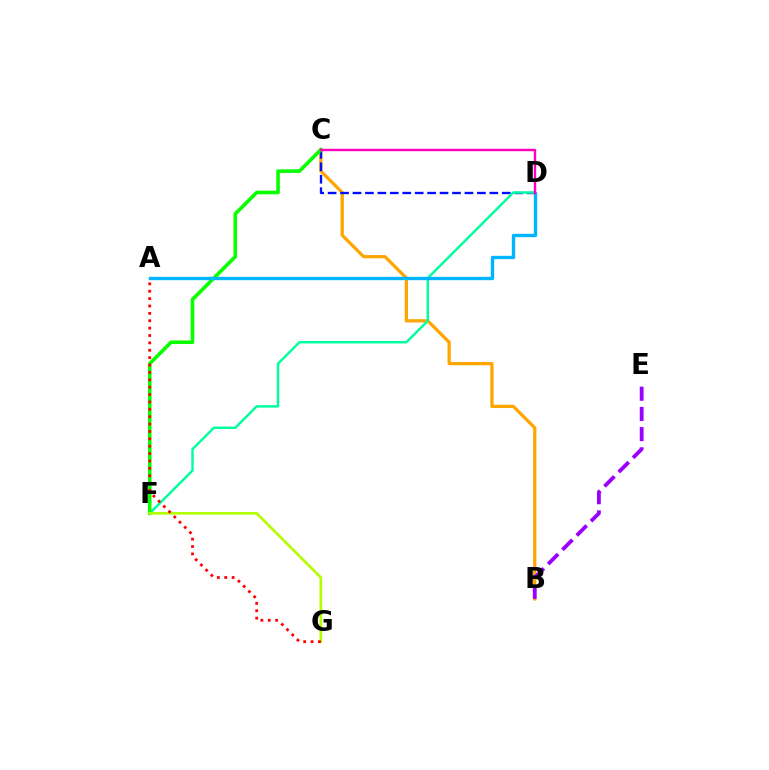{('B', 'C'): [{'color': '#ffa500', 'line_style': 'solid', 'thickness': 2.34}], ('C', 'D'): [{'color': '#0010ff', 'line_style': 'dashed', 'thickness': 1.69}, {'color': '#ff00bd', 'line_style': 'solid', 'thickness': 1.74}], ('D', 'F'): [{'color': '#00ff9d', 'line_style': 'solid', 'thickness': 1.76}], ('B', 'E'): [{'color': '#9b00ff', 'line_style': 'dashed', 'thickness': 2.74}], ('C', 'F'): [{'color': '#08ff00', 'line_style': 'solid', 'thickness': 2.59}], ('A', 'D'): [{'color': '#00b5ff', 'line_style': 'solid', 'thickness': 2.42}], ('F', 'G'): [{'color': '#b3ff00', 'line_style': 'solid', 'thickness': 1.92}], ('A', 'G'): [{'color': '#ff0000', 'line_style': 'dotted', 'thickness': 2.0}]}